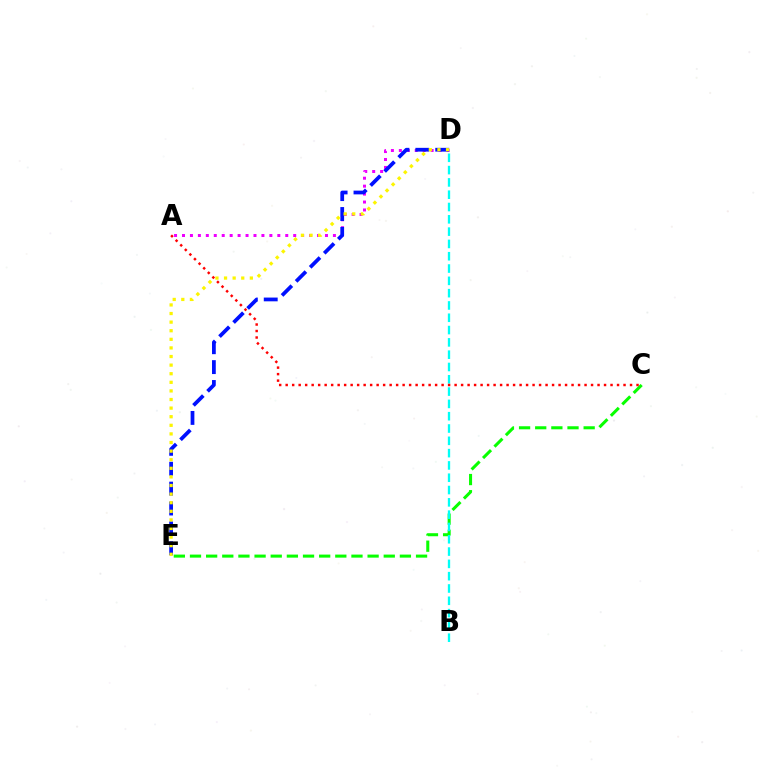{('C', 'E'): [{'color': '#08ff00', 'line_style': 'dashed', 'thickness': 2.19}], ('A', 'D'): [{'color': '#ee00ff', 'line_style': 'dotted', 'thickness': 2.16}], ('D', 'E'): [{'color': '#0010ff', 'line_style': 'dashed', 'thickness': 2.7}, {'color': '#fcf500', 'line_style': 'dotted', 'thickness': 2.34}], ('B', 'D'): [{'color': '#00fff6', 'line_style': 'dashed', 'thickness': 1.67}], ('A', 'C'): [{'color': '#ff0000', 'line_style': 'dotted', 'thickness': 1.77}]}